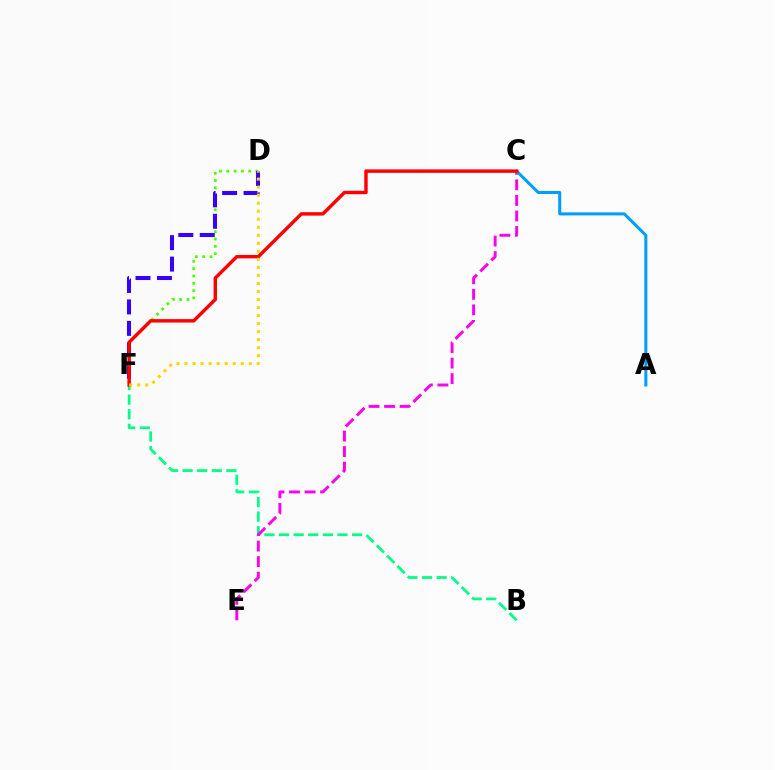{('B', 'F'): [{'color': '#00ff86', 'line_style': 'dashed', 'thickness': 1.98}], ('C', 'E'): [{'color': '#ff00ed', 'line_style': 'dashed', 'thickness': 2.11}], ('D', 'F'): [{'color': '#4fff00', 'line_style': 'dotted', 'thickness': 1.99}, {'color': '#3700ff', 'line_style': 'dashed', 'thickness': 2.91}, {'color': '#ffd500', 'line_style': 'dotted', 'thickness': 2.18}], ('A', 'C'): [{'color': '#009eff', 'line_style': 'solid', 'thickness': 2.18}], ('C', 'F'): [{'color': '#ff0000', 'line_style': 'solid', 'thickness': 2.47}]}